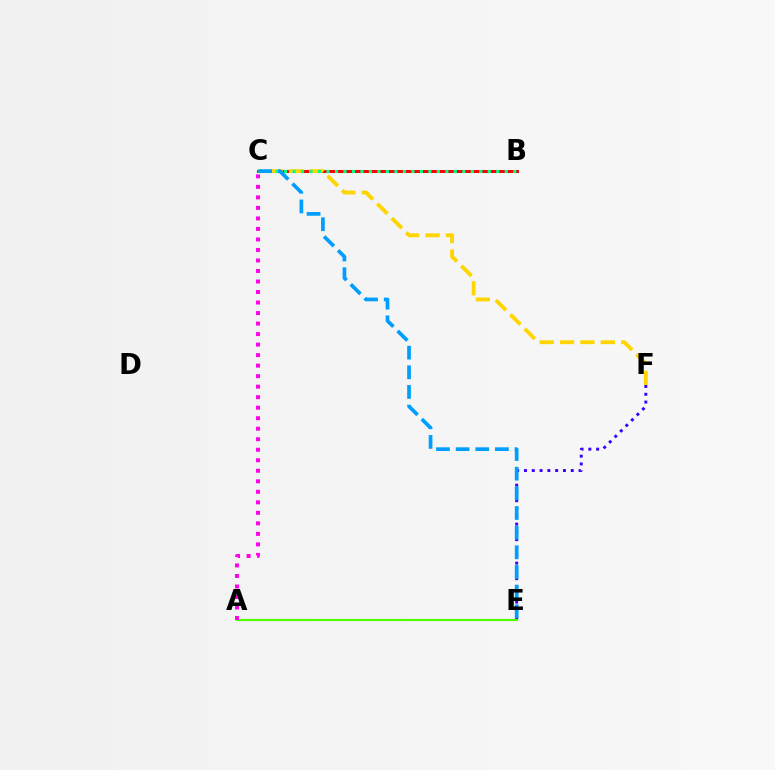{('B', 'C'): [{'color': '#ff0000', 'line_style': 'solid', 'thickness': 2.16}, {'color': '#00ff86', 'line_style': 'dotted', 'thickness': 2.31}], ('C', 'F'): [{'color': '#ffd500', 'line_style': 'dashed', 'thickness': 2.77}], ('E', 'F'): [{'color': '#3700ff', 'line_style': 'dotted', 'thickness': 2.12}], ('A', 'E'): [{'color': '#4fff00', 'line_style': 'solid', 'thickness': 1.56}], ('C', 'E'): [{'color': '#009eff', 'line_style': 'dashed', 'thickness': 2.67}], ('A', 'C'): [{'color': '#ff00ed', 'line_style': 'dotted', 'thickness': 2.86}]}